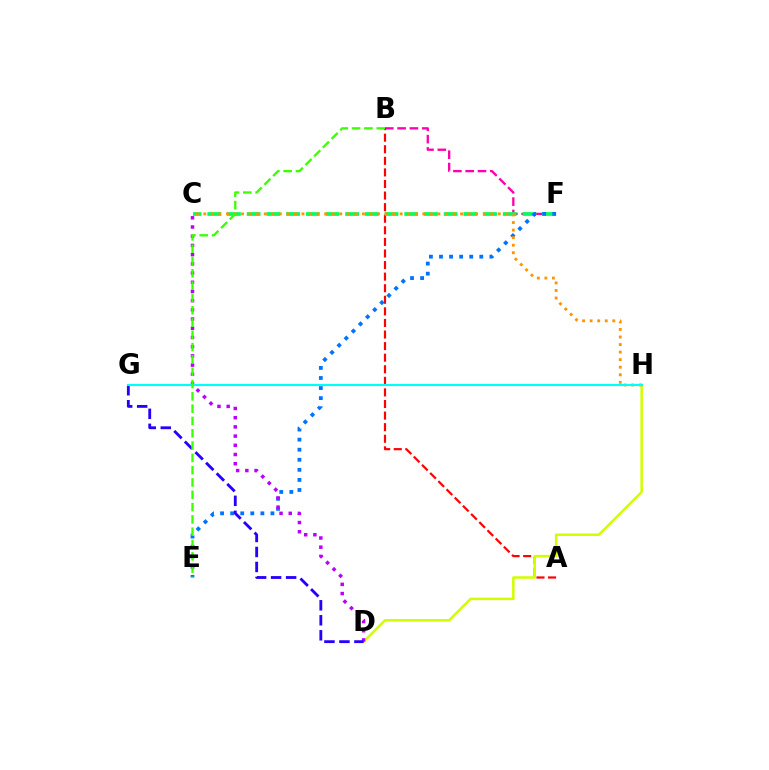{('B', 'F'): [{'color': '#ff00ac', 'line_style': 'dashed', 'thickness': 1.67}], ('A', 'B'): [{'color': '#ff0000', 'line_style': 'dashed', 'thickness': 1.57}], ('C', 'F'): [{'color': '#00ff5c', 'line_style': 'dashed', 'thickness': 2.68}], ('E', 'F'): [{'color': '#0074ff', 'line_style': 'dotted', 'thickness': 2.74}], ('D', 'H'): [{'color': '#d1ff00', 'line_style': 'solid', 'thickness': 1.81}], ('C', 'H'): [{'color': '#ff9400', 'line_style': 'dotted', 'thickness': 2.05}], ('C', 'D'): [{'color': '#b900ff', 'line_style': 'dotted', 'thickness': 2.5}], ('D', 'G'): [{'color': '#2500ff', 'line_style': 'dashed', 'thickness': 2.04}], ('G', 'H'): [{'color': '#00fff6', 'line_style': 'solid', 'thickness': 1.53}], ('B', 'E'): [{'color': '#3dff00', 'line_style': 'dashed', 'thickness': 1.67}]}